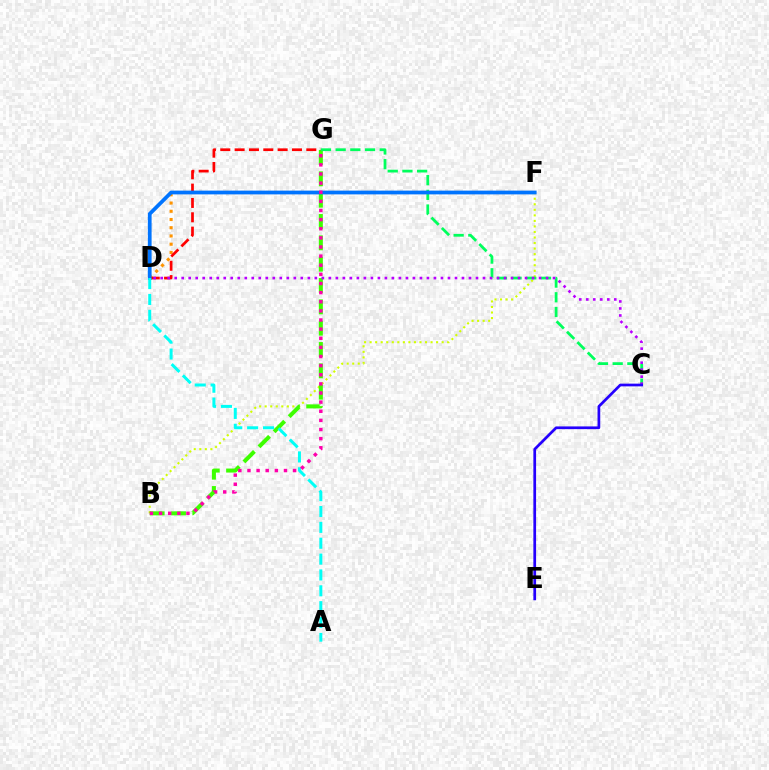{('D', 'F'): [{'color': '#ff9400', 'line_style': 'dotted', 'thickness': 2.24}, {'color': '#0074ff', 'line_style': 'solid', 'thickness': 2.7}], ('B', 'F'): [{'color': '#d1ff00', 'line_style': 'dotted', 'thickness': 1.51}], ('B', 'G'): [{'color': '#3dff00', 'line_style': 'dashed', 'thickness': 2.9}, {'color': '#ff00ac', 'line_style': 'dotted', 'thickness': 2.48}], ('D', 'G'): [{'color': '#ff0000', 'line_style': 'dashed', 'thickness': 1.95}], ('C', 'G'): [{'color': '#00ff5c', 'line_style': 'dashed', 'thickness': 2.0}], ('C', 'D'): [{'color': '#b900ff', 'line_style': 'dotted', 'thickness': 1.9}], ('C', 'E'): [{'color': '#2500ff', 'line_style': 'solid', 'thickness': 1.96}], ('A', 'D'): [{'color': '#00fff6', 'line_style': 'dashed', 'thickness': 2.15}]}